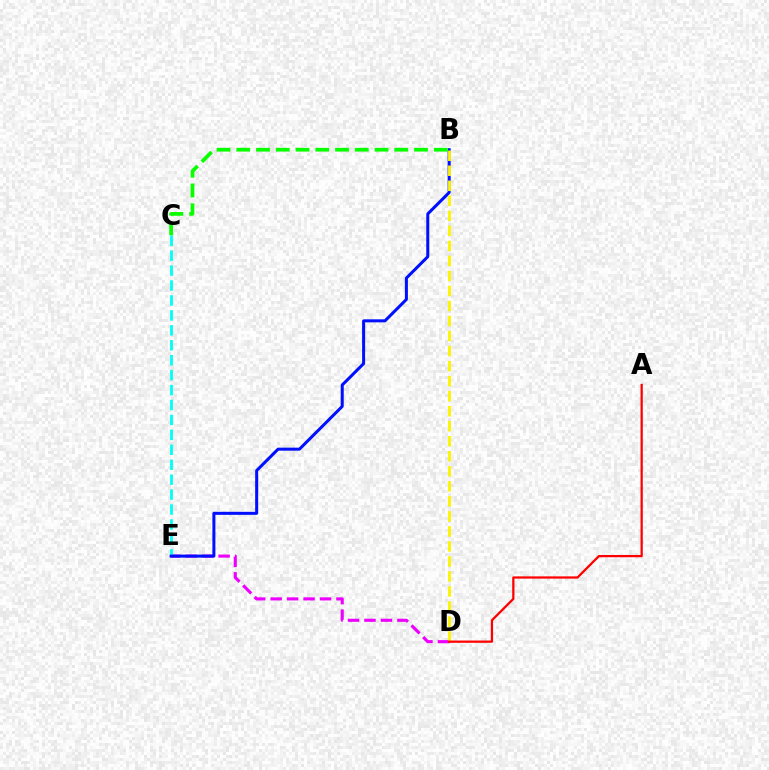{('D', 'E'): [{'color': '#ee00ff', 'line_style': 'dashed', 'thickness': 2.24}], ('C', 'E'): [{'color': '#00fff6', 'line_style': 'dashed', 'thickness': 2.03}], ('B', 'E'): [{'color': '#0010ff', 'line_style': 'solid', 'thickness': 2.18}], ('B', 'D'): [{'color': '#fcf500', 'line_style': 'dashed', 'thickness': 2.04}], ('A', 'D'): [{'color': '#ff0000', 'line_style': 'solid', 'thickness': 1.63}], ('B', 'C'): [{'color': '#08ff00', 'line_style': 'dashed', 'thickness': 2.68}]}